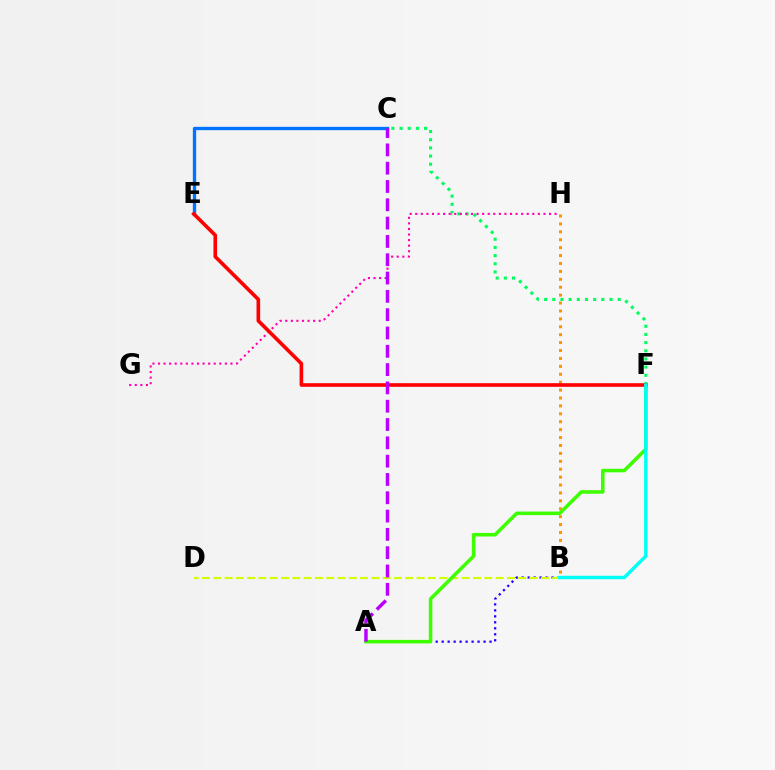{('B', 'H'): [{'color': '#ff9400', 'line_style': 'dotted', 'thickness': 2.15}], ('A', 'B'): [{'color': '#2500ff', 'line_style': 'dotted', 'thickness': 1.63}], ('C', 'F'): [{'color': '#00ff5c', 'line_style': 'dotted', 'thickness': 2.22}], ('C', 'E'): [{'color': '#0074ff', 'line_style': 'solid', 'thickness': 2.4}], ('B', 'D'): [{'color': '#d1ff00', 'line_style': 'dashed', 'thickness': 1.53}], ('A', 'F'): [{'color': '#3dff00', 'line_style': 'solid', 'thickness': 2.55}], ('G', 'H'): [{'color': '#ff00ac', 'line_style': 'dotted', 'thickness': 1.51}], ('E', 'F'): [{'color': '#ff0000', 'line_style': 'solid', 'thickness': 2.61}], ('B', 'F'): [{'color': '#00fff6', 'line_style': 'solid', 'thickness': 2.47}], ('A', 'C'): [{'color': '#b900ff', 'line_style': 'dashed', 'thickness': 2.49}]}